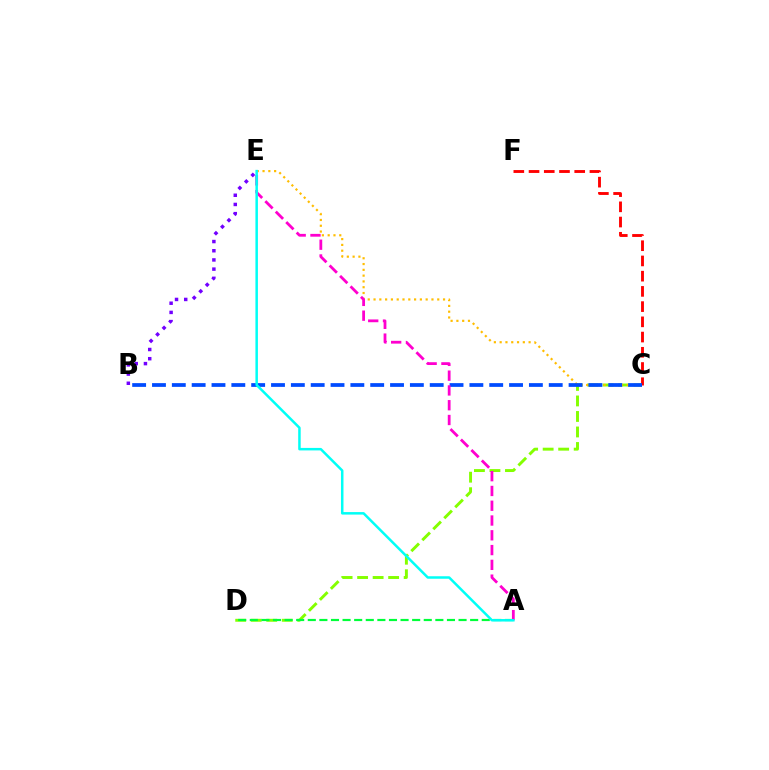{('C', 'D'): [{'color': '#84ff00', 'line_style': 'dashed', 'thickness': 2.11}], ('C', 'F'): [{'color': '#ff0000', 'line_style': 'dashed', 'thickness': 2.07}], ('C', 'E'): [{'color': '#ffbd00', 'line_style': 'dotted', 'thickness': 1.57}], ('B', 'E'): [{'color': '#7200ff', 'line_style': 'dotted', 'thickness': 2.5}], ('B', 'C'): [{'color': '#004bff', 'line_style': 'dashed', 'thickness': 2.69}], ('A', 'D'): [{'color': '#00ff39', 'line_style': 'dashed', 'thickness': 1.58}], ('A', 'E'): [{'color': '#ff00cf', 'line_style': 'dashed', 'thickness': 2.01}, {'color': '#00fff6', 'line_style': 'solid', 'thickness': 1.8}]}